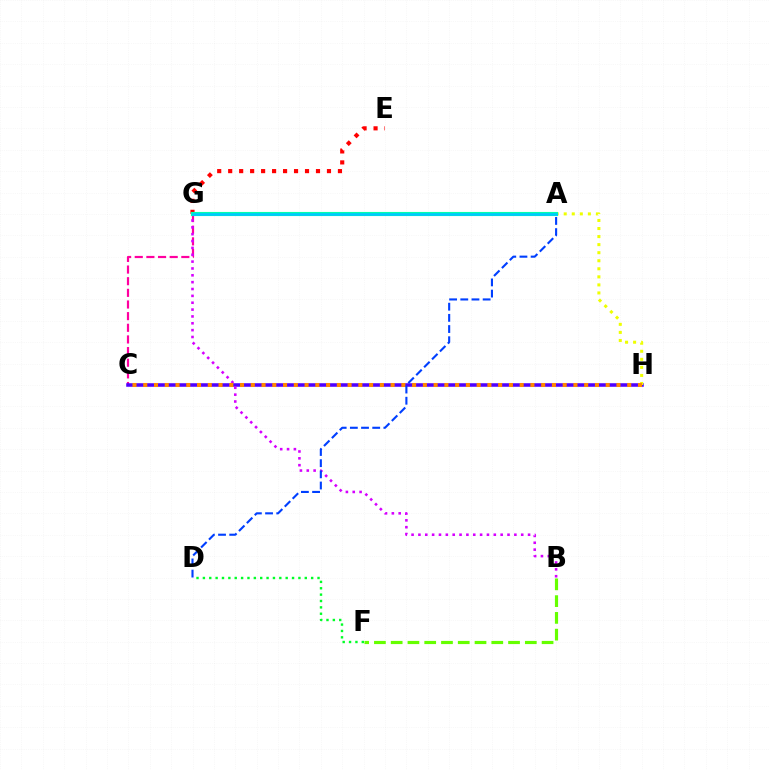{('C', 'G'): [{'color': '#ff00a0', 'line_style': 'dashed', 'thickness': 1.58}], ('C', 'H'): [{'color': '#4f00ff', 'line_style': 'solid', 'thickness': 2.55}, {'color': '#ff8800', 'line_style': 'dotted', 'thickness': 2.92}], ('E', 'G'): [{'color': '#ff0000', 'line_style': 'dotted', 'thickness': 2.98}], ('B', 'G'): [{'color': '#d600ff', 'line_style': 'dotted', 'thickness': 1.86}], ('A', 'H'): [{'color': '#eeff00', 'line_style': 'dotted', 'thickness': 2.19}], ('B', 'F'): [{'color': '#66ff00', 'line_style': 'dashed', 'thickness': 2.28}], ('A', 'G'): [{'color': '#00ffaf', 'line_style': 'solid', 'thickness': 2.97}, {'color': '#00c7ff', 'line_style': 'solid', 'thickness': 1.82}], ('D', 'F'): [{'color': '#00ff27', 'line_style': 'dotted', 'thickness': 1.73}], ('A', 'D'): [{'color': '#003fff', 'line_style': 'dashed', 'thickness': 1.52}]}